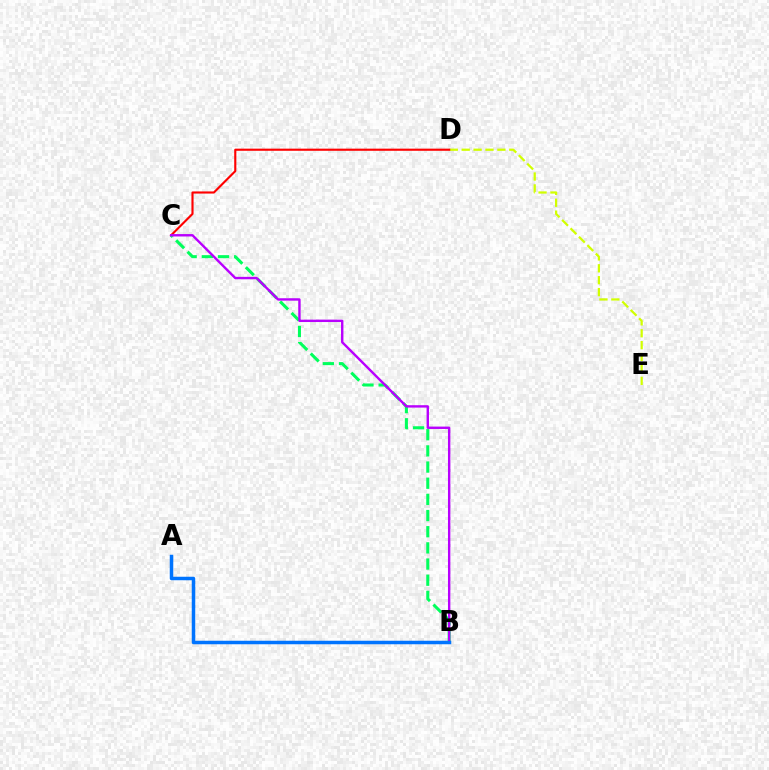{('D', 'E'): [{'color': '#d1ff00', 'line_style': 'dashed', 'thickness': 1.62}], ('C', 'D'): [{'color': '#ff0000', 'line_style': 'solid', 'thickness': 1.54}], ('B', 'C'): [{'color': '#00ff5c', 'line_style': 'dashed', 'thickness': 2.2}, {'color': '#b900ff', 'line_style': 'solid', 'thickness': 1.72}], ('A', 'B'): [{'color': '#0074ff', 'line_style': 'solid', 'thickness': 2.52}]}